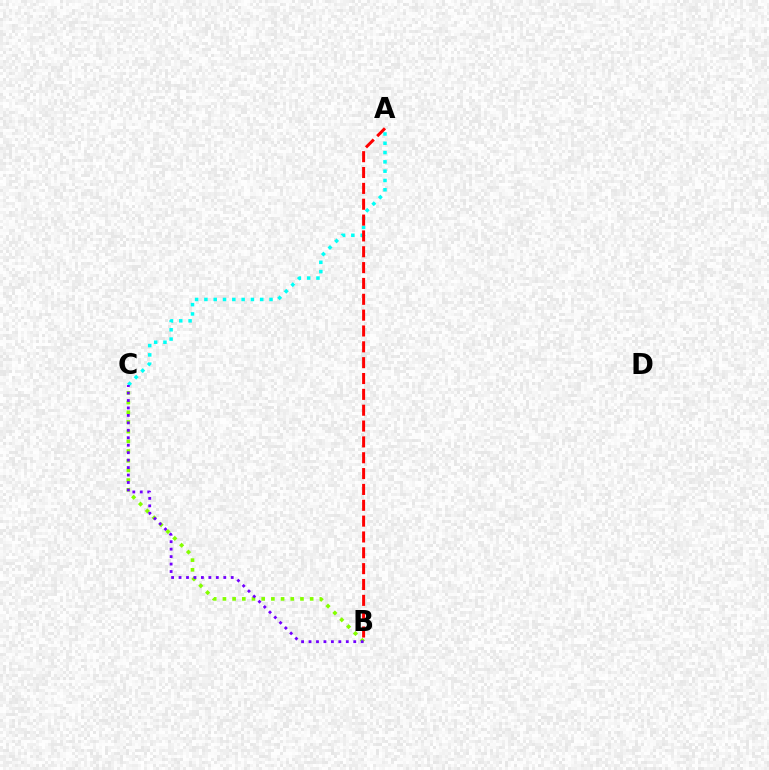{('B', 'C'): [{'color': '#84ff00', 'line_style': 'dotted', 'thickness': 2.63}, {'color': '#7200ff', 'line_style': 'dotted', 'thickness': 2.03}], ('A', 'C'): [{'color': '#00fff6', 'line_style': 'dotted', 'thickness': 2.53}], ('A', 'B'): [{'color': '#ff0000', 'line_style': 'dashed', 'thickness': 2.15}]}